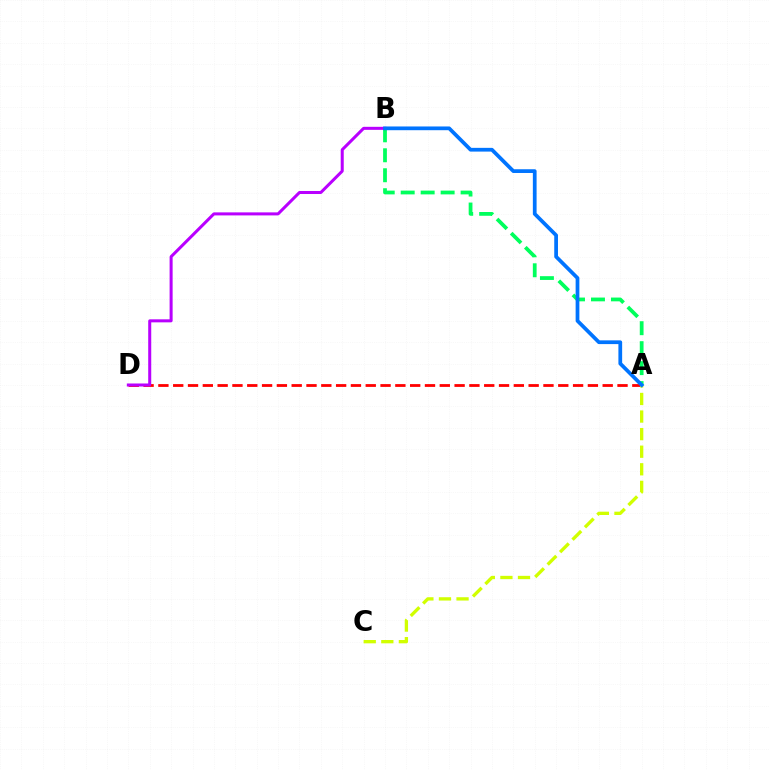{('A', 'B'): [{'color': '#00ff5c', 'line_style': 'dashed', 'thickness': 2.71}, {'color': '#0074ff', 'line_style': 'solid', 'thickness': 2.69}], ('A', 'D'): [{'color': '#ff0000', 'line_style': 'dashed', 'thickness': 2.01}], ('A', 'C'): [{'color': '#d1ff00', 'line_style': 'dashed', 'thickness': 2.39}], ('B', 'D'): [{'color': '#b900ff', 'line_style': 'solid', 'thickness': 2.18}]}